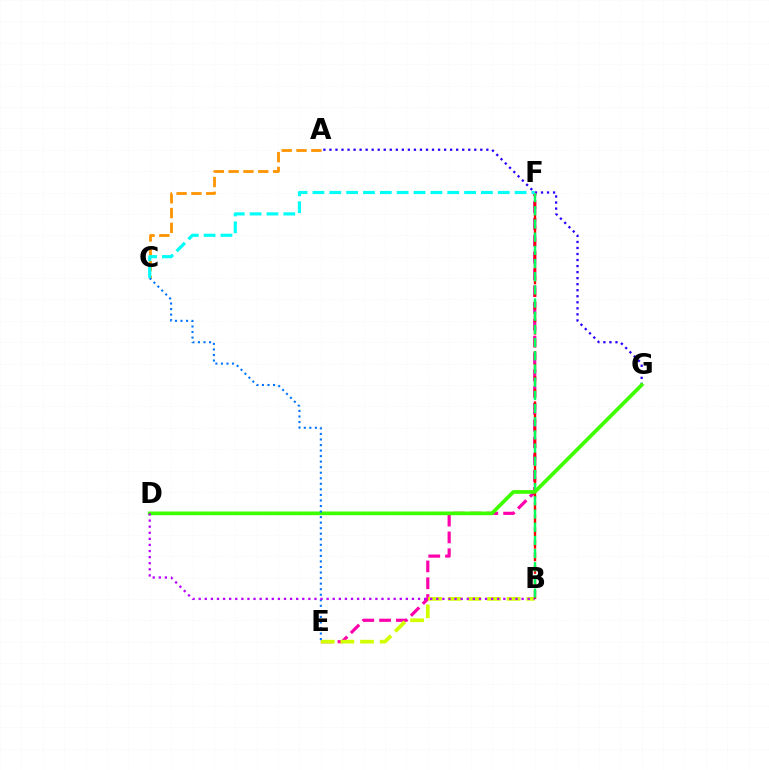{('A', 'C'): [{'color': '#ff9400', 'line_style': 'dashed', 'thickness': 2.01}], ('A', 'G'): [{'color': '#2500ff', 'line_style': 'dotted', 'thickness': 1.64}], ('E', 'F'): [{'color': '#ff00ac', 'line_style': 'dashed', 'thickness': 2.28}], ('B', 'E'): [{'color': '#d1ff00', 'line_style': 'dashed', 'thickness': 2.67}], ('B', 'F'): [{'color': '#ff0000', 'line_style': 'dashed', 'thickness': 1.71}, {'color': '#00ff5c', 'line_style': 'dashed', 'thickness': 1.79}], ('D', 'G'): [{'color': '#3dff00', 'line_style': 'solid', 'thickness': 2.65}], ('C', 'E'): [{'color': '#0074ff', 'line_style': 'dotted', 'thickness': 1.51}], ('B', 'D'): [{'color': '#b900ff', 'line_style': 'dotted', 'thickness': 1.66}], ('C', 'F'): [{'color': '#00fff6', 'line_style': 'dashed', 'thickness': 2.29}]}